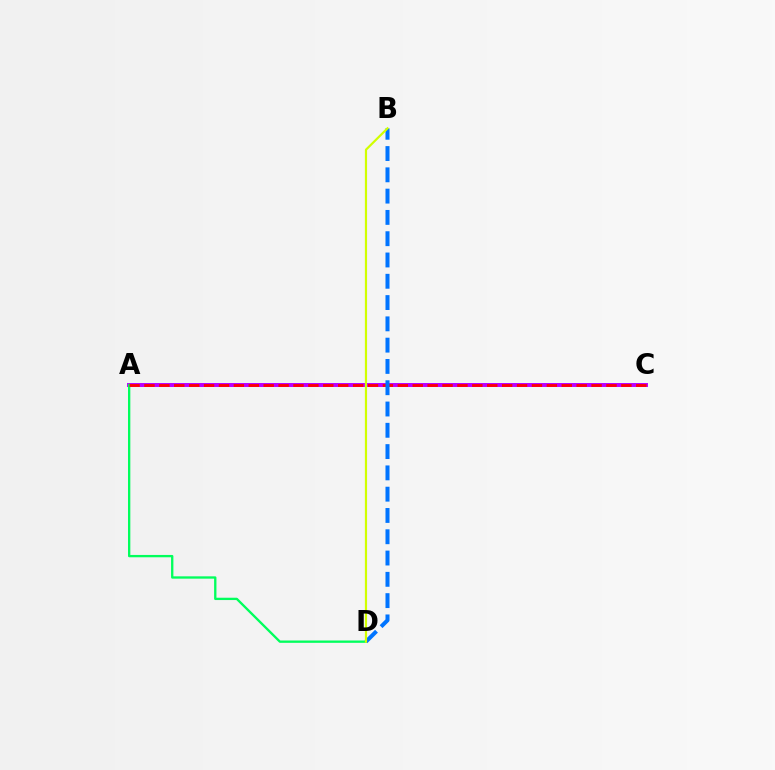{('A', 'C'): [{'color': '#b900ff', 'line_style': 'solid', 'thickness': 2.85}, {'color': '#ff0000', 'line_style': 'dashed', 'thickness': 2.02}], ('A', 'D'): [{'color': '#00ff5c', 'line_style': 'solid', 'thickness': 1.67}], ('B', 'D'): [{'color': '#0074ff', 'line_style': 'dashed', 'thickness': 2.89}, {'color': '#d1ff00', 'line_style': 'solid', 'thickness': 1.57}]}